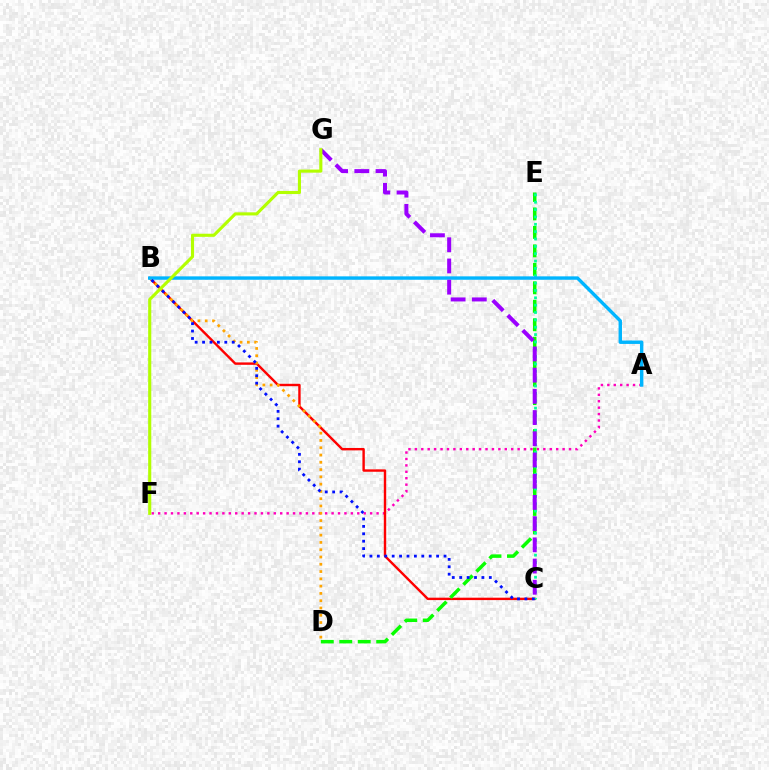{('A', 'F'): [{'color': '#ff00bd', 'line_style': 'dotted', 'thickness': 1.75}], ('B', 'C'): [{'color': '#ff0000', 'line_style': 'solid', 'thickness': 1.73}, {'color': '#0010ff', 'line_style': 'dotted', 'thickness': 2.01}], ('B', 'D'): [{'color': '#ffa500', 'line_style': 'dotted', 'thickness': 1.98}], ('D', 'E'): [{'color': '#08ff00', 'line_style': 'dashed', 'thickness': 2.51}], ('C', 'E'): [{'color': '#00ff9d', 'line_style': 'dotted', 'thickness': 2.0}], ('A', 'B'): [{'color': '#00b5ff', 'line_style': 'solid', 'thickness': 2.46}], ('C', 'G'): [{'color': '#9b00ff', 'line_style': 'dashed', 'thickness': 2.88}], ('F', 'G'): [{'color': '#b3ff00', 'line_style': 'solid', 'thickness': 2.24}]}